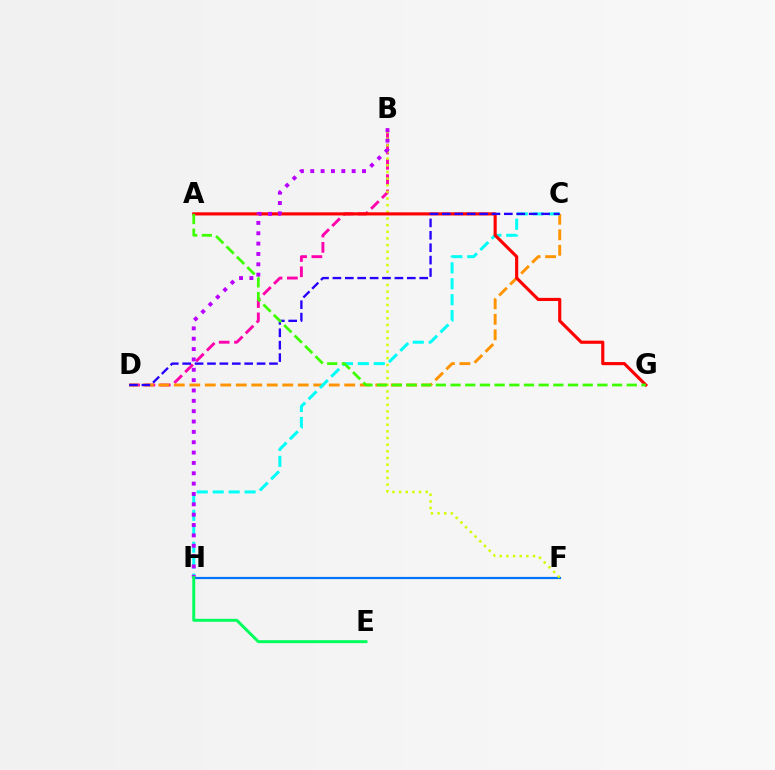{('B', 'D'): [{'color': '#ff00ac', 'line_style': 'dashed', 'thickness': 2.08}], ('F', 'H'): [{'color': '#0074ff', 'line_style': 'solid', 'thickness': 1.59}], ('C', 'D'): [{'color': '#ff9400', 'line_style': 'dashed', 'thickness': 2.11}, {'color': '#2500ff', 'line_style': 'dashed', 'thickness': 1.68}], ('C', 'H'): [{'color': '#00fff6', 'line_style': 'dashed', 'thickness': 2.17}], ('B', 'F'): [{'color': '#d1ff00', 'line_style': 'dotted', 'thickness': 1.81}], ('A', 'G'): [{'color': '#ff0000', 'line_style': 'solid', 'thickness': 2.26}, {'color': '#3dff00', 'line_style': 'dashed', 'thickness': 1.99}], ('B', 'H'): [{'color': '#b900ff', 'line_style': 'dotted', 'thickness': 2.81}], ('E', 'H'): [{'color': '#00ff5c', 'line_style': 'solid', 'thickness': 2.12}]}